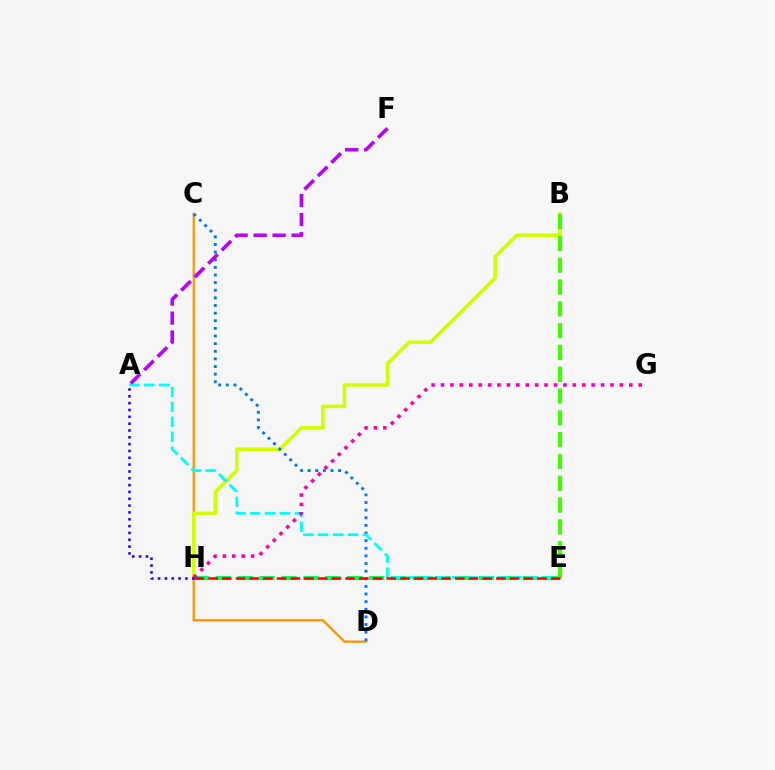{('C', 'D'): [{'color': '#ff9400', 'line_style': 'solid', 'thickness': 1.67}, {'color': '#0074ff', 'line_style': 'dotted', 'thickness': 2.07}], ('B', 'H'): [{'color': '#d1ff00', 'line_style': 'solid', 'thickness': 2.56}], ('E', 'H'): [{'color': '#00ff5c', 'line_style': 'dashed', 'thickness': 2.98}, {'color': '#ff0000', 'line_style': 'dashed', 'thickness': 1.86}], ('A', 'E'): [{'color': '#00fff6', 'line_style': 'dashed', 'thickness': 2.03}], ('G', 'H'): [{'color': '#ff00ac', 'line_style': 'dotted', 'thickness': 2.56}], ('B', 'E'): [{'color': '#3dff00', 'line_style': 'dashed', 'thickness': 2.96}], ('A', 'F'): [{'color': '#b900ff', 'line_style': 'dashed', 'thickness': 2.58}], ('A', 'H'): [{'color': '#2500ff', 'line_style': 'dotted', 'thickness': 1.86}]}